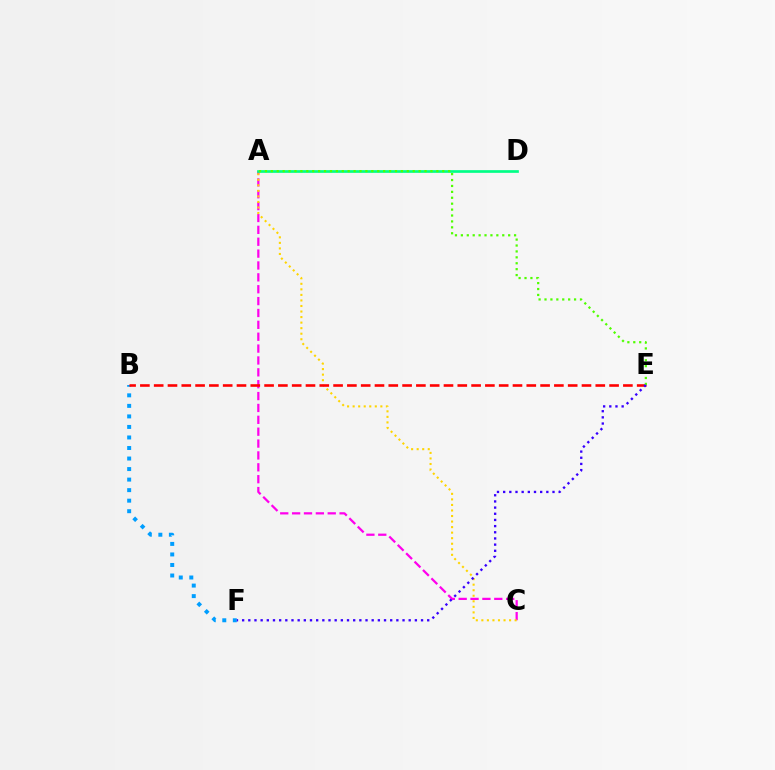{('A', 'C'): [{'color': '#ff00ed', 'line_style': 'dashed', 'thickness': 1.61}, {'color': '#ffd500', 'line_style': 'dotted', 'thickness': 1.51}], ('B', 'F'): [{'color': '#009eff', 'line_style': 'dotted', 'thickness': 2.86}], ('A', 'D'): [{'color': '#00ff86', 'line_style': 'solid', 'thickness': 1.94}], ('B', 'E'): [{'color': '#ff0000', 'line_style': 'dashed', 'thickness': 1.87}], ('A', 'E'): [{'color': '#4fff00', 'line_style': 'dotted', 'thickness': 1.61}], ('E', 'F'): [{'color': '#3700ff', 'line_style': 'dotted', 'thickness': 1.68}]}